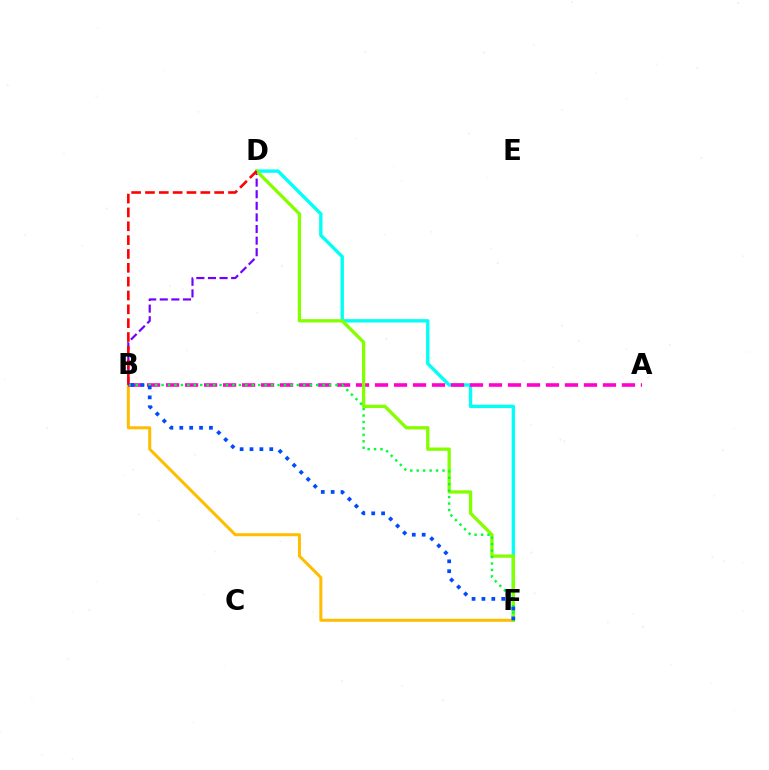{('D', 'F'): [{'color': '#00fff6', 'line_style': 'solid', 'thickness': 2.43}, {'color': '#84ff00', 'line_style': 'solid', 'thickness': 2.37}], ('B', 'F'): [{'color': '#ffbd00', 'line_style': 'solid', 'thickness': 2.17}, {'color': '#00ff39', 'line_style': 'dotted', 'thickness': 1.75}, {'color': '#004bff', 'line_style': 'dotted', 'thickness': 2.69}], ('A', 'B'): [{'color': '#ff00cf', 'line_style': 'dashed', 'thickness': 2.58}], ('B', 'D'): [{'color': '#7200ff', 'line_style': 'dashed', 'thickness': 1.58}, {'color': '#ff0000', 'line_style': 'dashed', 'thickness': 1.88}]}